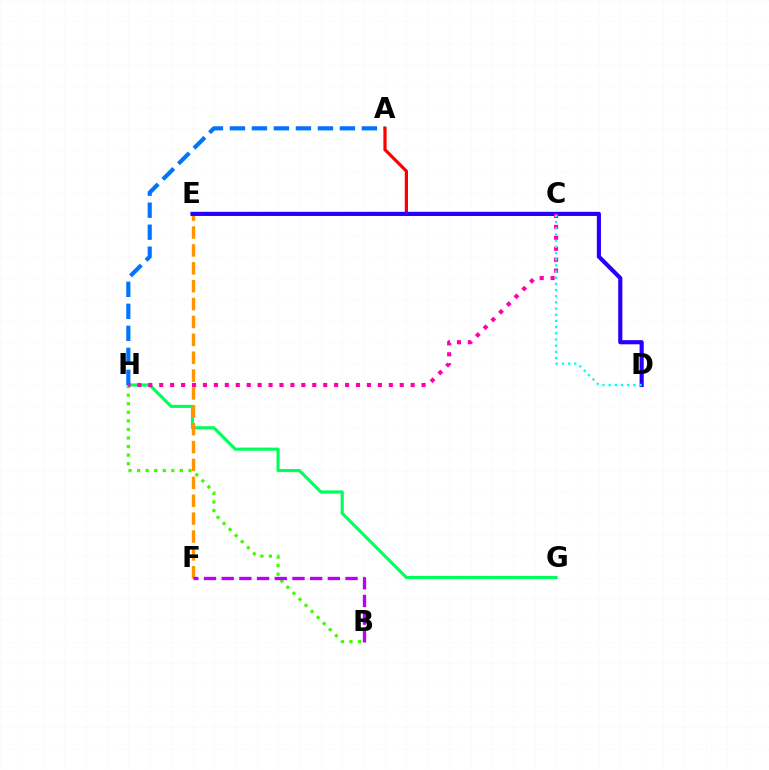{('G', 'H'): [{'color': '#00ff5c', 'line_style': 'solid', 'thickness': 2.25}], ('B', 'H'): [{'color': '#3dff00', 'line_style': 'dotted', 'thickness': 2.33}], ('E', 'F'): [{'color': '#ff9400', 'line_style': 'dashed', 'thickness': 2.43}], ('C', 'E'): [{'color': '#d1ff00', 'line_style': 'dotted', 'thickness': 2.0}], ('A', 'H'): [{'color': '#0074ff', 'line_style': 'dashed', 'thickness': 2.99}], ('A', 'C'): [{'color': '#ff0000', 'line_style': 'solid', 'thickness': 2.33}], ('D', 'E'): [{'color': '#2500ff', 'line_style': 'solid', 'thickness': 2.98}], ('C', 'H'): [{'color': '#ff00ac', 'line_style': 'dotted', 'thickness': 2.97}], ('C', 'D'): [{'color': '#00fff6', 'line_style': 'dotted', 'thickness': 1.68}], ('B', 'F'): [{'color': '#b900ff', 'line_style': 'dashed', 'thickness': 2.4}]}